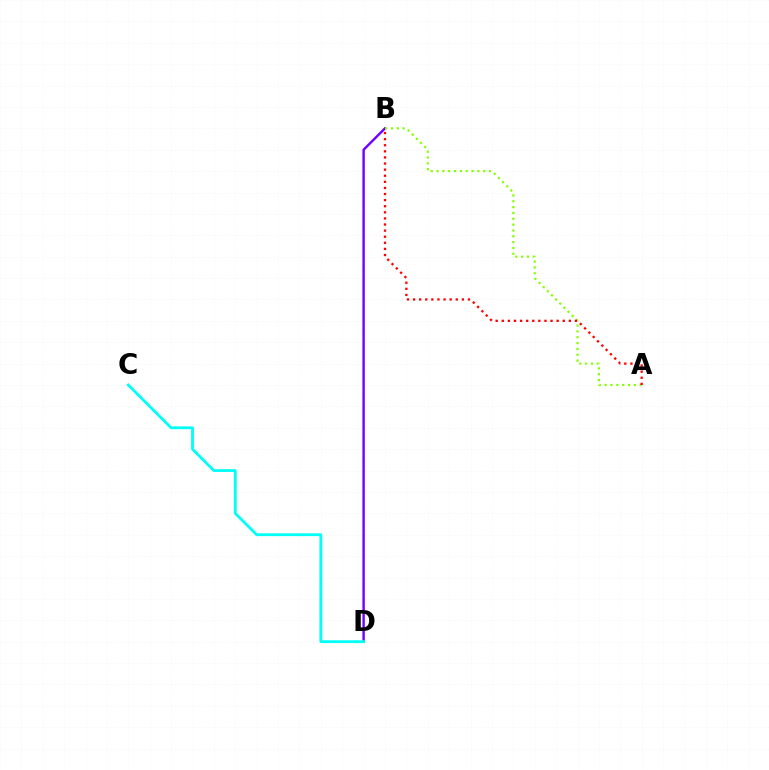{('B', 'D'): [{'color': '#7200ff', 'line_style': 'solid', 'thickness': 1.74}], ('A', 'B'): [{'color': '#84ff00', 'line_style': 'dotted', 'thickness': 1.59}, {'color': '#ff0000', 'line_style': 'dotted', 'thickness': 1.66}], ('C', 'D'): [{'color': '#00fff6', 'line_style': 'solid', 'thickness': 2.02}]}